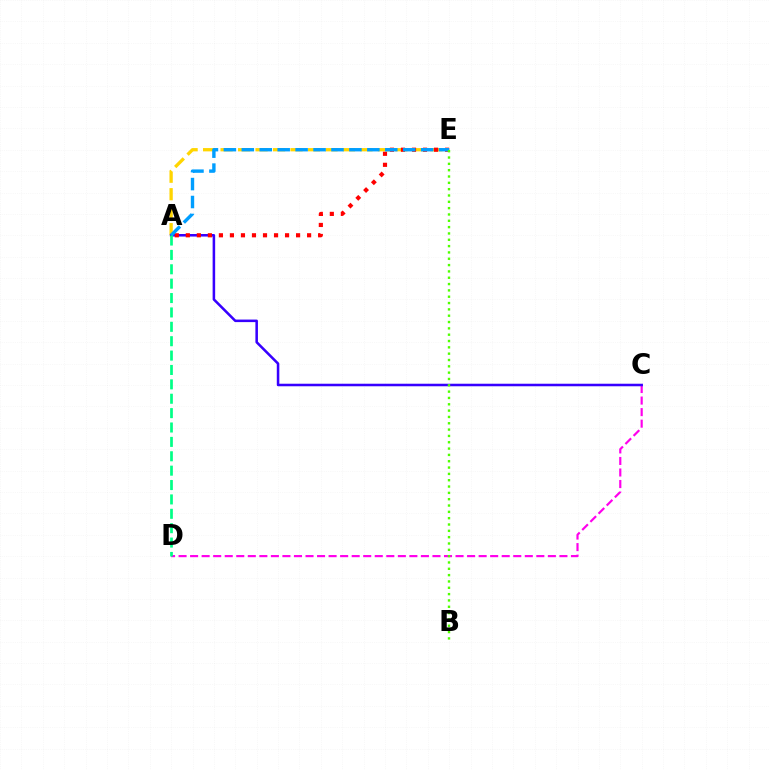{('C', 'D'): [{'color': '#ff00ed', 'line_style': 'dashed', 'thickness': 1.57}], ('A', 'E'): [{'color': '#ffd500', 'line_style': 'dashed', 'thickness': 2.38}, {'color': '#ff0000', 'line_style': 'dotted', 'thickness': 3.0}, {'color': '#009eff', 'line_style': 'dashed', 'thickness': 2.44}], ('A', 'C'): [{'color': '#3700ff', 'line_style': 'solid', 'thickness': 1.83}], ('B', 'E'): [{'color': '#4fff00', 'line_style': 'dotted', 'thickness': 1.72}], ('A', 'D'): [{'color': '#00ff86', 'line_style': 'dashed', 'thickness': 1.95}]}